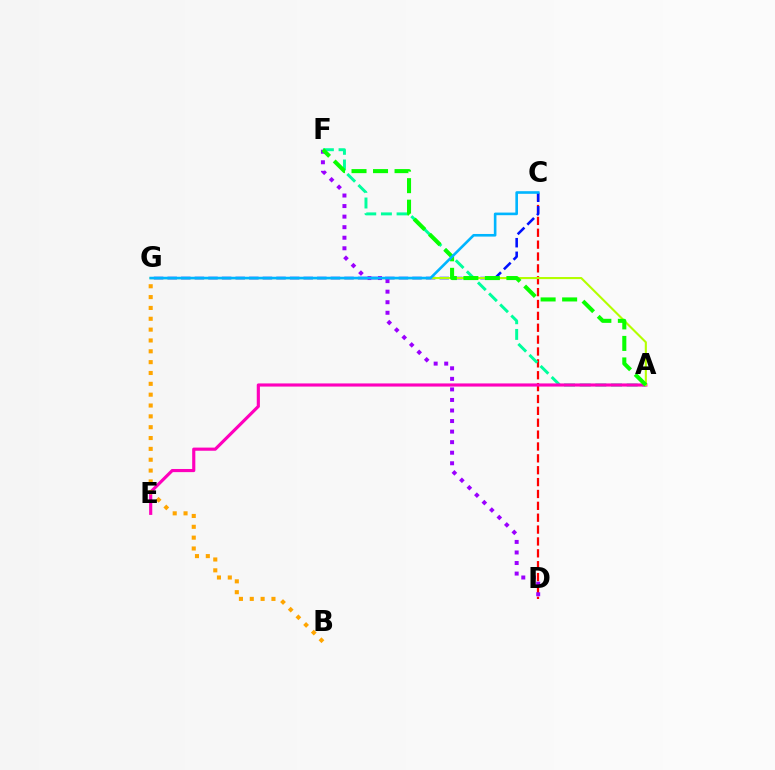{('C', 'D'): [{'color': '#ff0000', 'line_style': 'dashed', 'thickness': 1.61}], ('A', 'F'): [{'color': '#00ff9d', 'line_style': 'dashed', 'thickness': 2.13}, {'color': '#08ff00', 'line_style': 'dashed', 'thickness': 2.92}], ('A', 'E'): [{'color': '#ff00bd', 'line_style': 'solid', 'thickness': 2.26}], ('C', 'G'): [{'color': '#0010ff', 'line_style': 'dashed', 'thickness': 1.85}, {'color': '#00b5ff', 'line_style': 'solid', 'thickness': 1.89}], ('A', 'G'): [{'color': '#b3ff00', 'line_style': 'solid', 'thickness': 1.52}], ('B', 'G'): [{'color': '#ffa500', 'line_style': 'dotted', 'thickness': 2.95}], ('D', 'F'): [{'color': '#9b00ff', 'line_style': 'dotted', 'thickness': 2.87}]}